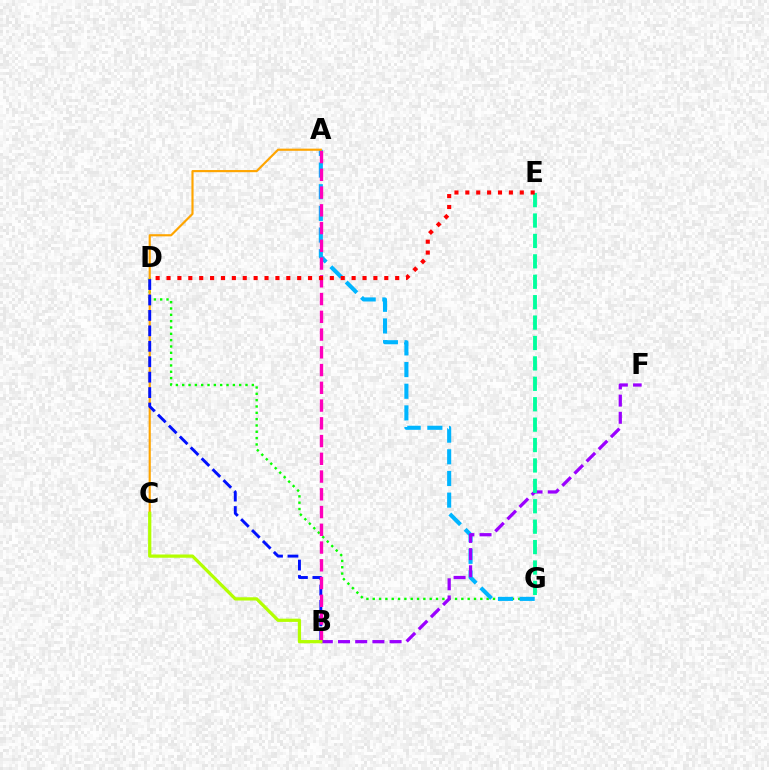{('D', 'G'): [{'color': '#08ff00', 'line_style': 'dotted', 'thickness': 1.72}], ('A', 'G'): [{'color': '#00b5ff', 'line_style': 'dashed', 'thickness': 2.94}], ('A', 'C'): [{'color': '#ffa500', 'line_style': 'solid', 'thickness': 1.55}], ('B', 'D'): [{'color': '#0010ff', 'line_style': 'dashed', 'thickness': 2.1}], ('A', 'B'): [{'color': '#ff00bd', 'line_style': 'dashed', 'thickness': 2.41}], ('B', 'F'): [{'color': '#9b00ff', 'line_style': 'dashed', 'thickness': 2.33}], ('E', 'G'): [{'color': '#00ff9d', 'line_style': 'dashed', 'thickness': 2.77}], ('D', 'E'): [{'color': '#ff0000', 'line_style': 'dotted', 'thickness': 2.96}], ('B', 'C'): [{'color': '#b3ff00', 'line_style': 'solid', 'thickness': 2.33}]}